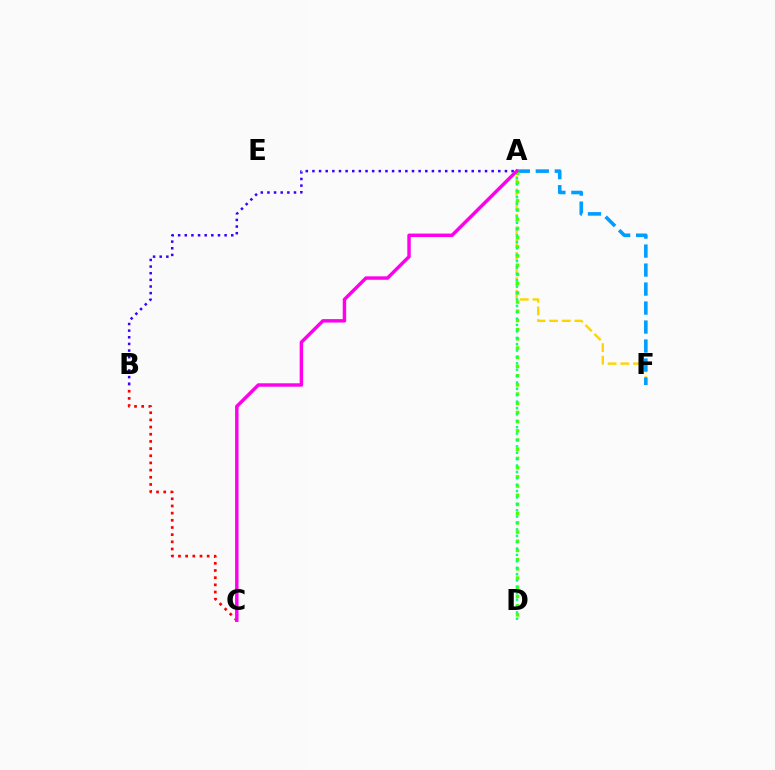{('A', 'F'): [{'color': '#ffd500', 'line_style': 'dashed', 'thickness': 1.72}, {'color': '#009eff', 'line_style': 'dashed', 'thickness': 2.58}], ('B', 'C'): [{'color': '#ff0000', 'line_style': 'dotted', 'thickness': 1.95}], ('A', 'D'): [{'color': '#4fff00', 'line_style': 'dotted', 'thickness': 2.5}, {'color': '#00ff86', 'line_style': 'dotted', 'thickness': 1.74}], ('A', 'B'): [{'color': '#3700ff', 'line_style': 'dotted', 'thickness': 1.8}], ('A', 'C'): [{'color': '#ff00ed', 'line_style': 'solid', 'thickness': 2.48}]}